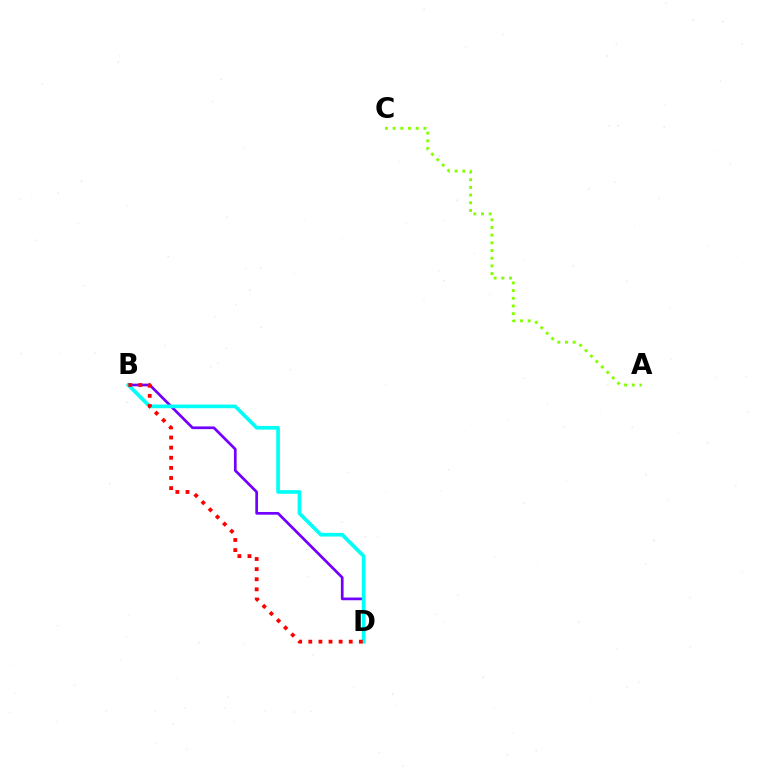{('B', 'D'): [{'color': '#7200ff', 'line_style': 'solid', 'thickness': 1.95}, {'color': '#00fff6', 'line_style': 'solid', 'thickness': 2.64}, {'color': '#ff0000', 'line_style': 'dotted', 'thickness': 2.75}], ('A', 'C'): [{'color': '#84ff00', 'line_style': 'dotted', 'thickness': 2.09}]}